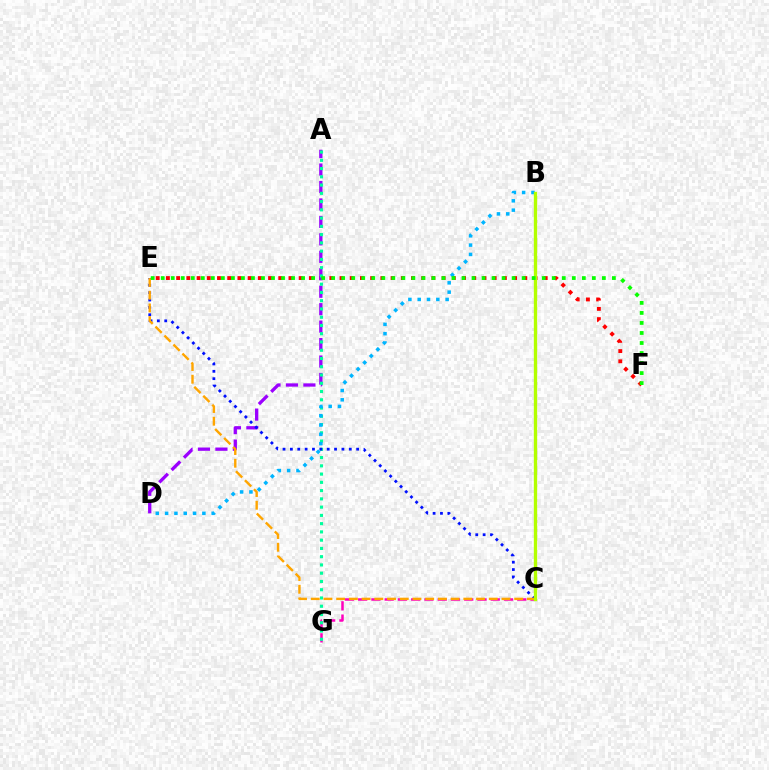{('E', 'F'): [{'color': '#ff0000', 'line_style': 'dotted', 'thickness': 2.77}, {'color': '#08ff00', 'line_style': 'dotted', 'thickness': 2.72}], ('C', 'G'): [{'color': '#ff00bd', 'line_style': 'dashed', 'thickness': 1.8}], ('A', 'D'): [{'color': '#9b00ff', 'line_style': 'dashed', 'thickness': 2.37}], ('A', 'G'): [{'color': '#00ff9d', 'line_style': 'dotted', 'thickness': 2.24}], ('C', 'E'): [{'color': '#0010ff', 'line_style': 'dotted', 'thickness': 2.0}, {'color': '#ffa500', 'line_style': 'dashed', 'thickness': 1.73}], ('B', 'D'): [{'color': '#00b5ff', 'line_style': 'dotted', 'thickness': 2.53}], ('B', 'C'): [{'color': '#b3ff00', 'line_style': 'solid', 'thickness': 2.39}]}